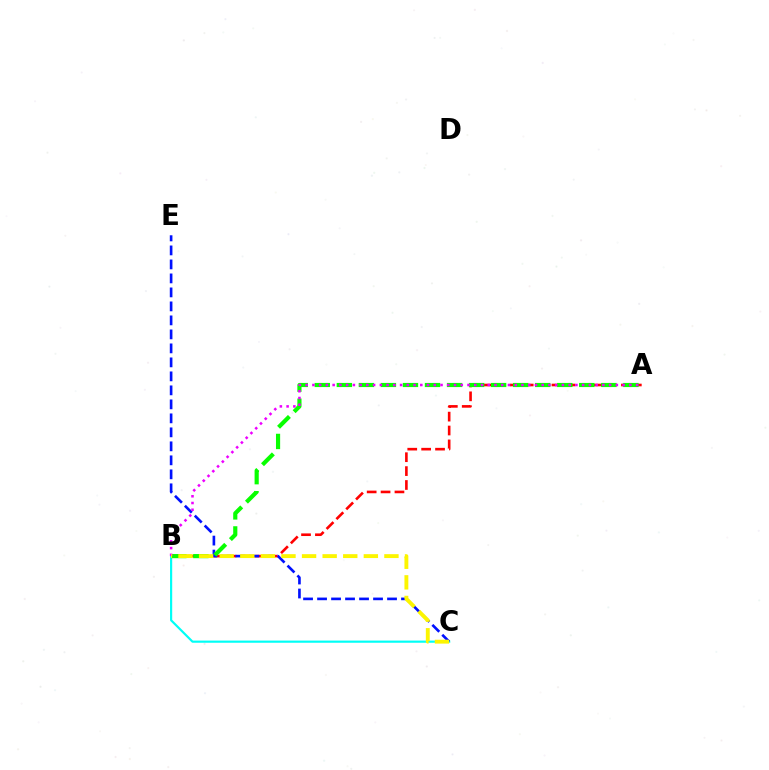{('A', 'B'): [{'color': '#ff0000', 'line_style': 'dashed', 'thickness': 1.89}, {'color': '#08ff00', 'line_style': 'dashed', 'thickness': 2.99}, {'color': '#ee00ff', 'line_style': 'dotted', 'thickness': 1.83}], ('B', 'C'): [{'color': '#00fff6', 'line_style': 'solid', 'thickness': 1.57}, {'color': '#fcf500', 'line_style': 'dashed', 'thickness': 2.8}], ('C', 'E'): [{'color': '#0010ff', 'line_style': 'dashed', 'thickness': 1.9}]}